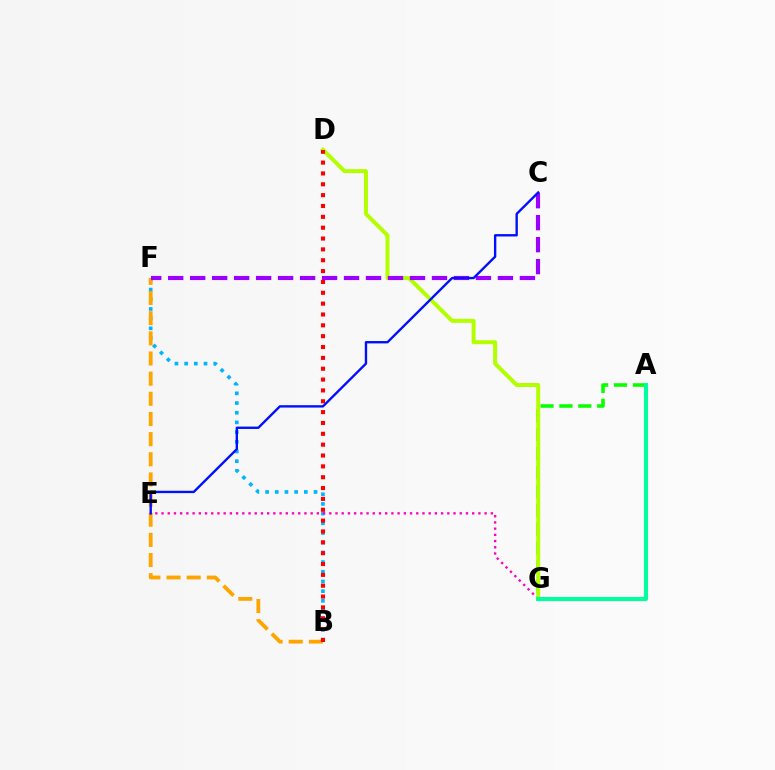{('A', 'G'): [{'color': '#08ff00', 'line_style': 'dashed', 'thickness': 2.57}, {'color': '#00ff9d', 'line_style': 'solid', 'thickness': 2.95}], ('D', 'G'): [{'color': '#b3ff00', 'line_style': 'solid', 'thickness': 2.86}], ('B', 'F'): [{'color': '#00b5ff', 'line_style': 'dotted', 'thickness': 2.63}, {'color': '#ffa500', 'line_style': 'dashed', 'thickness': 2.74}], ('E', 'G'): [{'color': '#ff00bd', 'line_style': 'dotted', 'thickness': 1.69}], ('C', 'F'): [{'color': '#9b00ff', 'line_style': 'dashed', 'thickness': 2.99}], ('B', 'D'): [{'color': '#ff0000', 'line_style': 'dotted', 'thickness': 2.95}], ('C', 'E'): [{'color': '#0010ff', 'line_style': 'solid', 'thickness': 1.71}]}